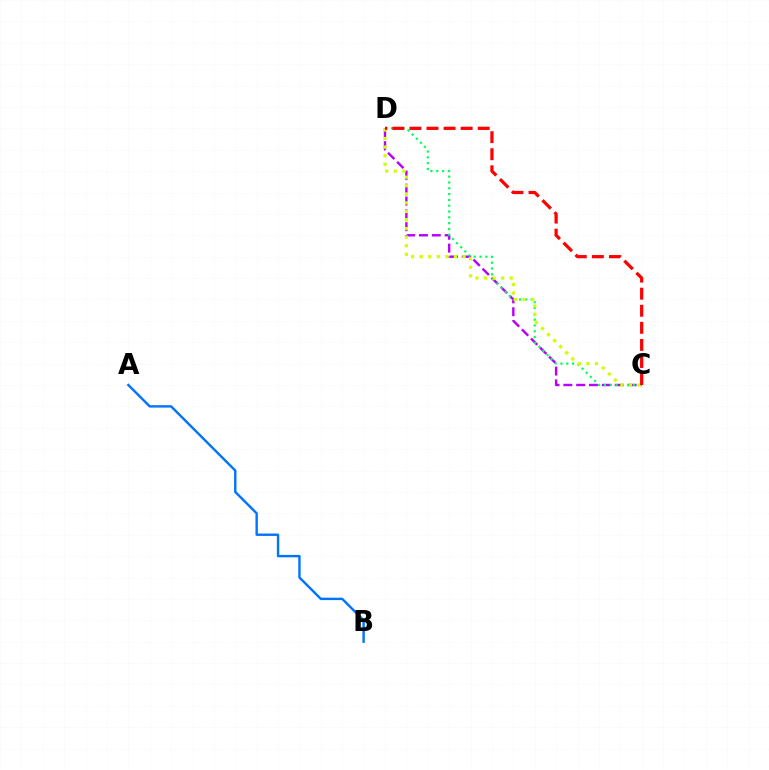{('C', 'D'): [{'color': '#b900ff', 'line_style': 'dashed', 'thickness': 1.74}, {'color': '#00ff5c', 'line_style': 'dotted', 'thickness': 1.58}, {'color': '#d1ff00', 'line_style': 'dotted', 'thickness': 2.33}, {'color': '#ff0000', 'line_style': 'dashed', 'thickness': 2.32}], ('A', 'B'): [{'color': '#0074ff', 'line_style': 'solid', 'thickness': 1.73}]}